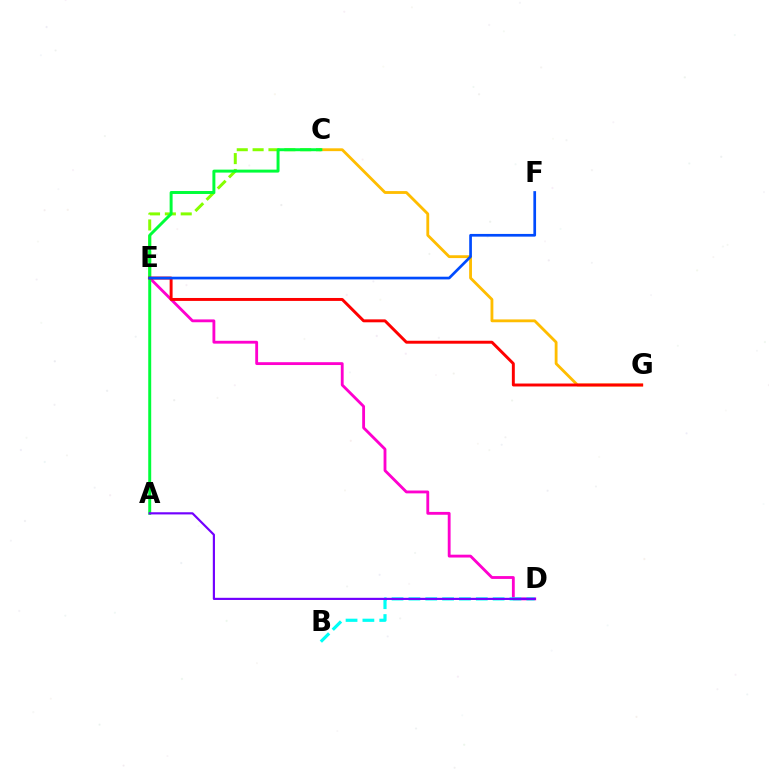{('C', 'G'): [{'color': '#ffbd00', 'line_style': 'solid', 'thickness': 2.03}], ('D', 'E'): [{'color': '#ff00cf', 'line_style': 'solid', 'thickness': 2.04}], ('C', 'E'): [{'color': '#84ff00', 'line_style': 'dashed', 'thickness': 2.15}], ('A', 'C'): [{'color': '#00ff39', 'line_style': 'solid', 'thickness': 2.13}], ('B', 'D'): [{'color': '#00fff6', 'line_style': 'dashed', 'thickness': 2.29}], ('E', 'G'): [{'color': '#ff0000', 'line_style': 'solid', 'thickness': 2.12}], ('E', 'F'): [{'color': '#004bff', 'line_style': 'solid', 'thickness': 1.94}], ('A', 'D'): [{'color': '#7200ff', 'line_style': 'solid', 'thickness': 1.56}]}